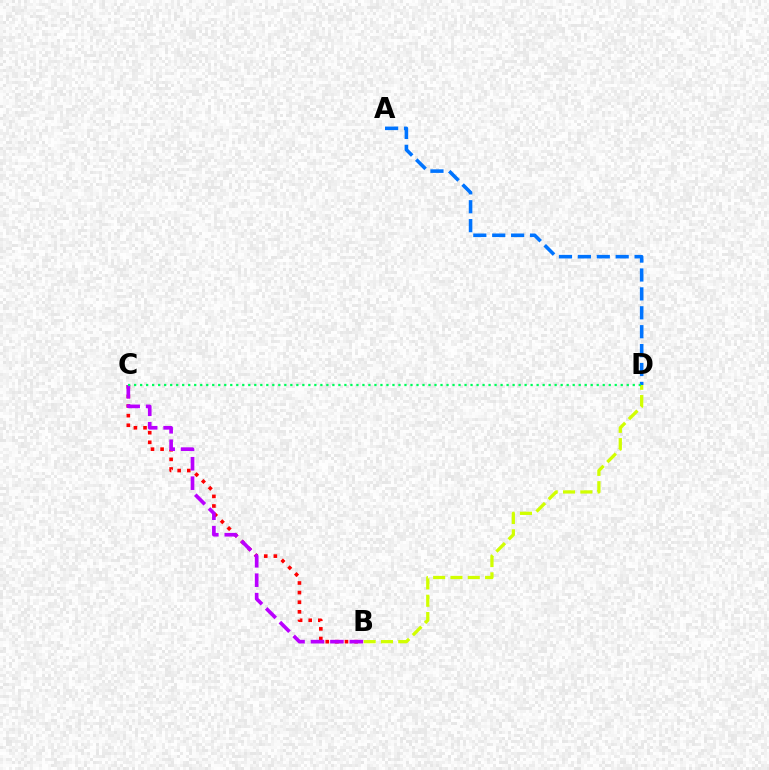{('B', 'D'): [{'color': '#d1ff00', 'line_style': 'dashed', 'thickness': 2.35}], ('B', 'C'): [{'color': '#ff0000', 'line_style': 'dotted', 'thickness': 2.61}, {'color': '#b900ff', 'line_style': 'dashed', 'thickness': 2.64}], ('A', 'D'): [{'color': '#0074ff', 'line_style': 'dashed', 'thickness': 2.57}], ('C', 'D'): [{'color': '#00ff5c', 'line_style': 'dotted', 'thickness': 1.63}]}